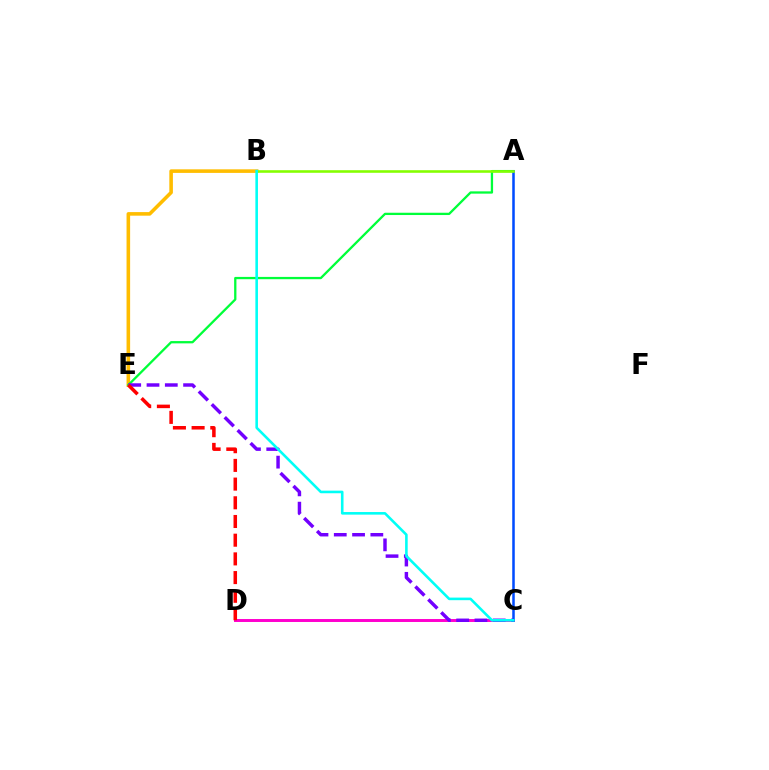{('B', 'E'): [{'color': '#ffbd00', 'line_style': 'solid', 'thickness': 2.58}], ('C', 'D'): [{'color': '#ff00cf', 'line_style': 'solid', 'thickness': 2.13}], ('A', 'E'): [{'color': '#00ff39', 'line_style': 'solid', 'thickness': 1.65}], ('C', 'E'): [{'color': '#7200ff', 'line_style': 'dashed', 'thickness': 2.48}], ('A', 'C'): [{'color': '#004bff', 'line_style': 'solid', 'thickness': 1.82}], ('A', 'B'): [{'color': '#84ff00', 'line_style': 'solid', 'thickness': 1.86}], ('B', 'C'): [{'color': '#00fff6', 'line_style': 'solid', 'thickness': 1.87}], ('D', 'E'): [{'color': '#ff0000', 'line_style': 'dashed', 'thickness': 2.54}]}